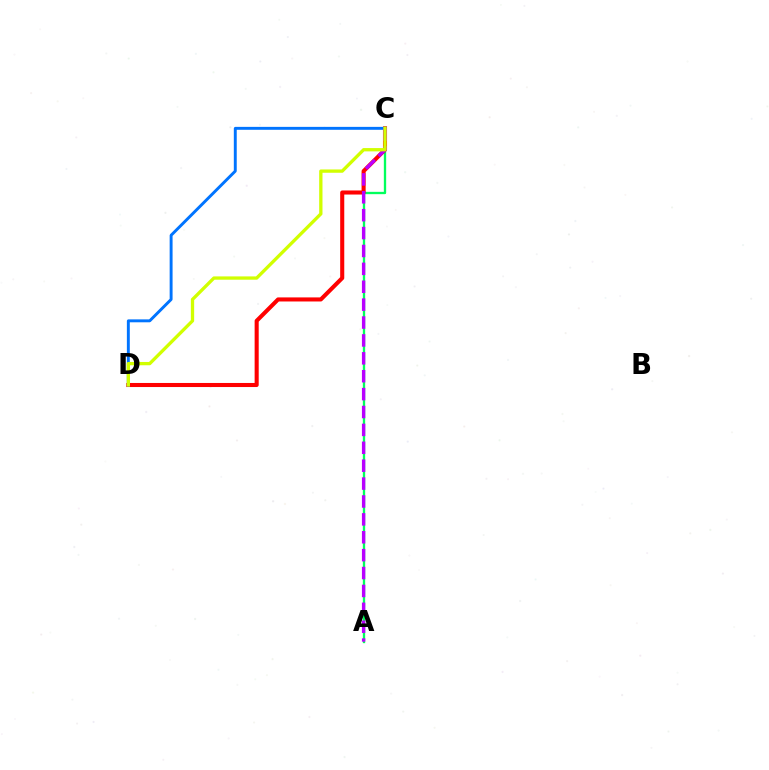{('A', 'C'): [{'color': '#00ff5c', 'line_style': 'solid', 'thickness': 1.67}, {'color': '#b900ff', 'line_style': 'dashed', 'thickness': 2.43}], ('C', 'D'): [{'color': '#ff0000', 'line_style': 'solid', 'thickness': 2.93}, {'color': '#0074ff', 'line_style': 'solid', 'thickness': 2.1}, {'color': '#d1ff00', 'line_style': 'solid', 'thickness': 2.38}]}